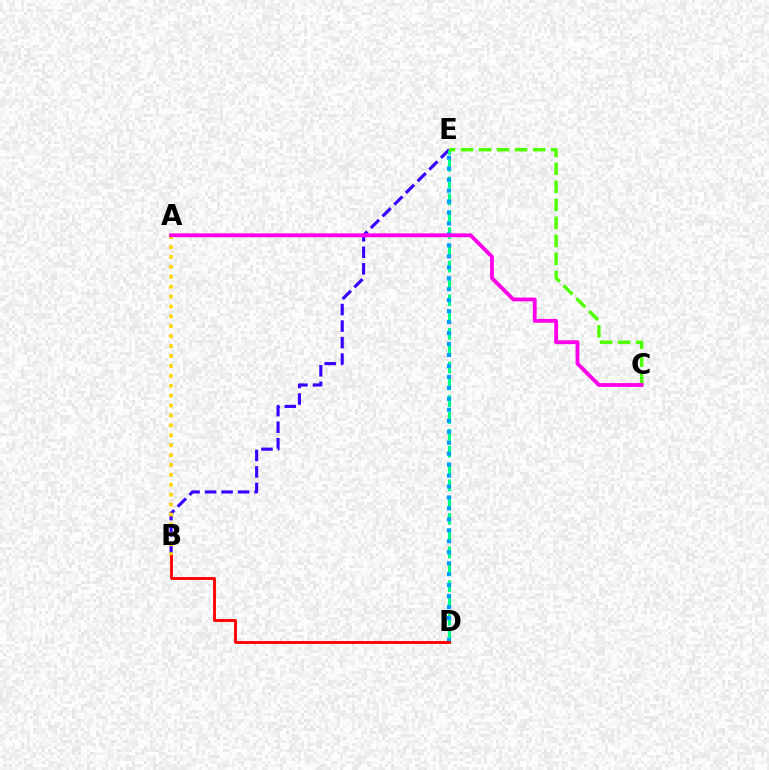{('B', 'E'): [{'color': '#3700ff', 'line_style': 'dashed', 'thickness': 2.25}], ('A', 'B'): [{'color': '#ffd500', 'line_style': 'dotted', 'thickness': 2.69}], ('D', 'E'): [{'color': '#00ff86', 'line_style': 'dashed', 'thickness': 2.28}, {'color': '#009eff', 'line_style': 'dotted', 'thickness': 2.98}], ('B', 'D'): [{'color': '#ff0000', 'line_style': 'solid', 'thickness': 2.06}], ('C', 'E'): [{'color': '#4fff00', 'line_style': 'dashed', 'thickness': 2.45}], ('A', 'C'): [{'color': '#ff00ed', 'line_style': 'solid', 'thickness': 2.76}]}